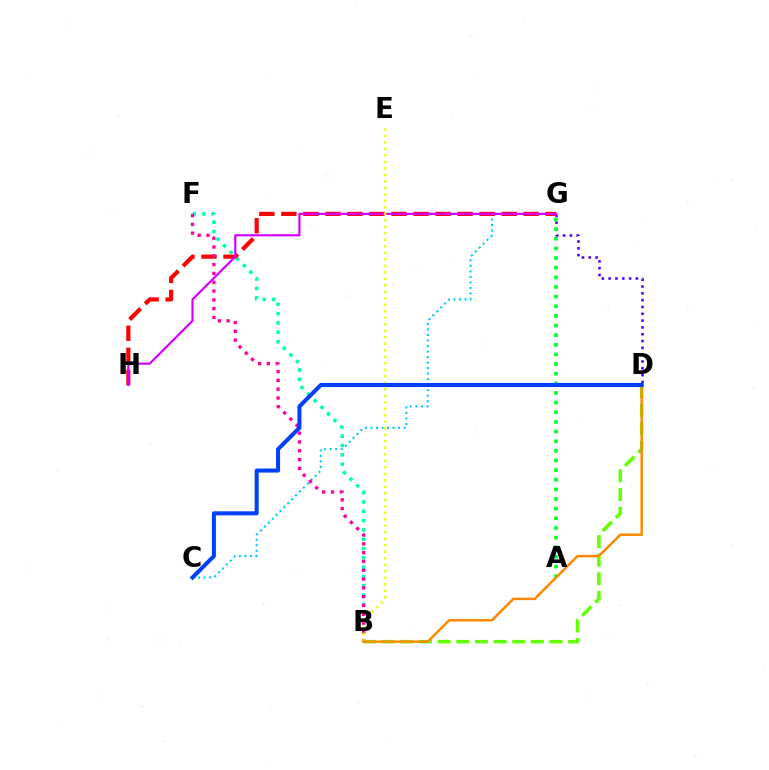{('C', 'G'): [{'color': '#00c7ff', 'line_style': 'dotted', 'thickness': 1.5}], ('B', 'F'): [{'color': '#00ffaf', 'line_style': 'dotted', 'thickness': 2.53}, {'color': '#ff00a0', 'line_style': 'dotted', 'thickness': 2.39}], ('D', 'G'): [{'color': '#4f00ff', 'line_style': 'dotted', 'thickness': 1.85}], ('G', 'H'): [{'color': '#ff0000', 'line_style': 'dashed', 'thickness': 2.99}, {'color': '#d600ff', 'line_style': 'solid', 'thickness': 1.58}], ('B', 'D'): [{'color': '#66ff00', 'line_style': 'dashed', 'thickness': 2.53}, {'color': '#ff8800', 'line_style': 'solid', 'thickness': 1.79}], ('A', 'G'): [{'color': '#00ff27', 'line_style': 'dotted', 'thickness': 2.62}], ('B', 'E'): [{'color': '#eeff00', 'line_style': 'dotted', 'thickness': 1.77}], ('C', 'D'): [{'color': '#003fff', 'line_style': 'solid', 'thickness': 2.91}]}